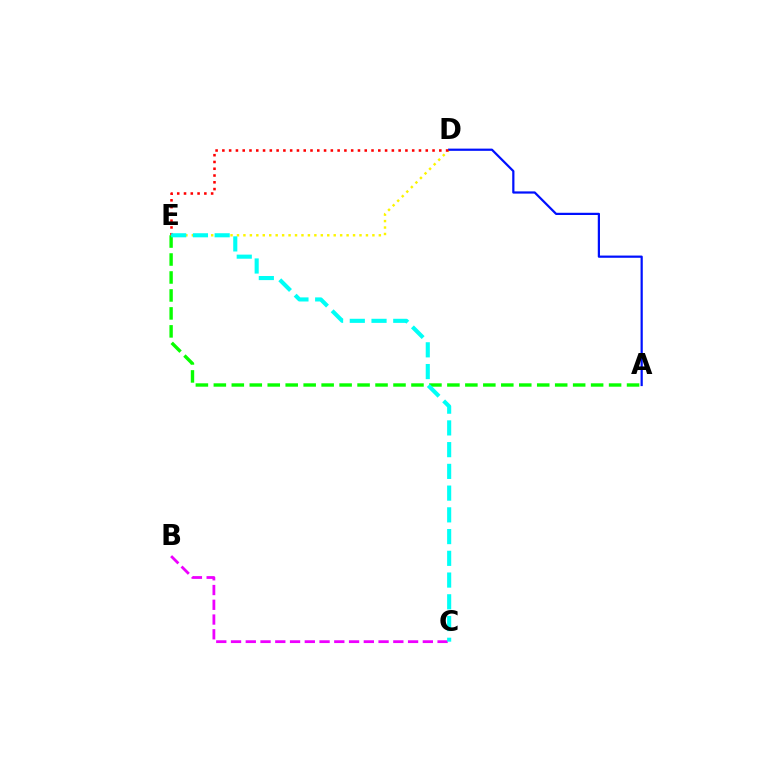{('D', 'E'): [{'color': '#fcf500', 'line_style': 'dotted', 'thickness': 1.75}, {'color': '#ff0000', 'line_style': 'dotted', 'thickness': 1.84}], ('A', 'D'): [{'color': '#0010ff', 'line_style': 'solid', 'thickness': 1.6}], ('A', 'E'): [{'color': '#08ff00', 'line_style': 'dashed', 'thickness': 2.44}], ('B', 'C'): [{'color': '#ee00ff', 'line_style': 'dashed', 'thickness': 2.0}], ('C', 'E'): [{'color': '#00fff6', 'line_style': 'dashed', 'thickness': 2.95}]}